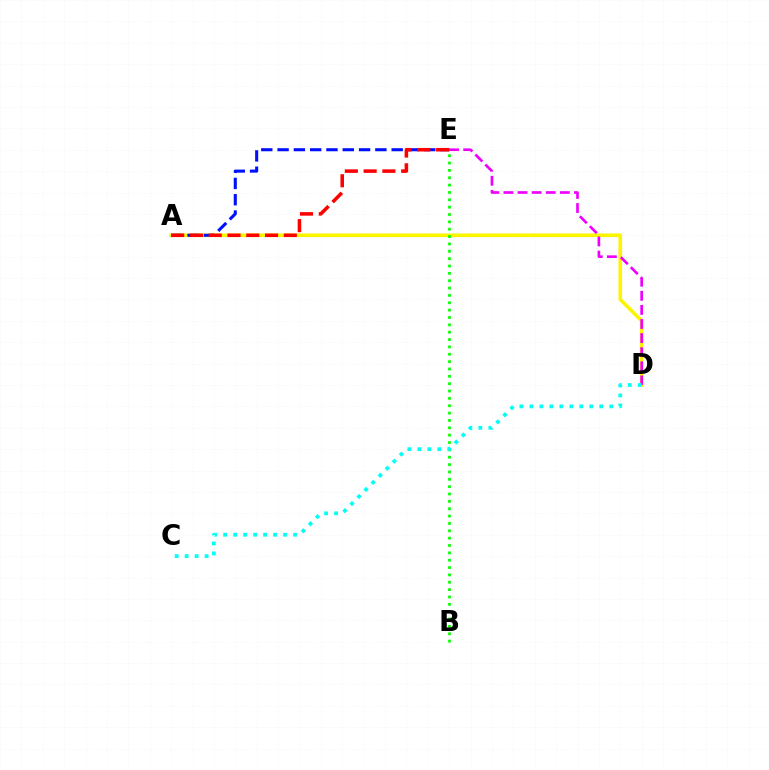{('A', 'D'): [{'color': '#fcf500', 'line_style': 'solid', 'thickness': 2.61}], ('D', 'E'): [{'color': '#ee00ff', 'line_style': 'dashed', 'thickness': 1.92}], ('A', 'E'): [{'color': '#0010ff', 'line_style': 'dashed', 'thickness': 2.21}, {'color': '#ff0000', 'line_style': 'dashed', 'thickness': 2.55}], ('B', 'E'): [{'color': '#08ff00', 'line_style': 'dotted', 'thickness': 2.0}], ('C', 'D'): [{'color': '#00fff6', 'line_style': 'dotted', 'thickness': 2.71}]}